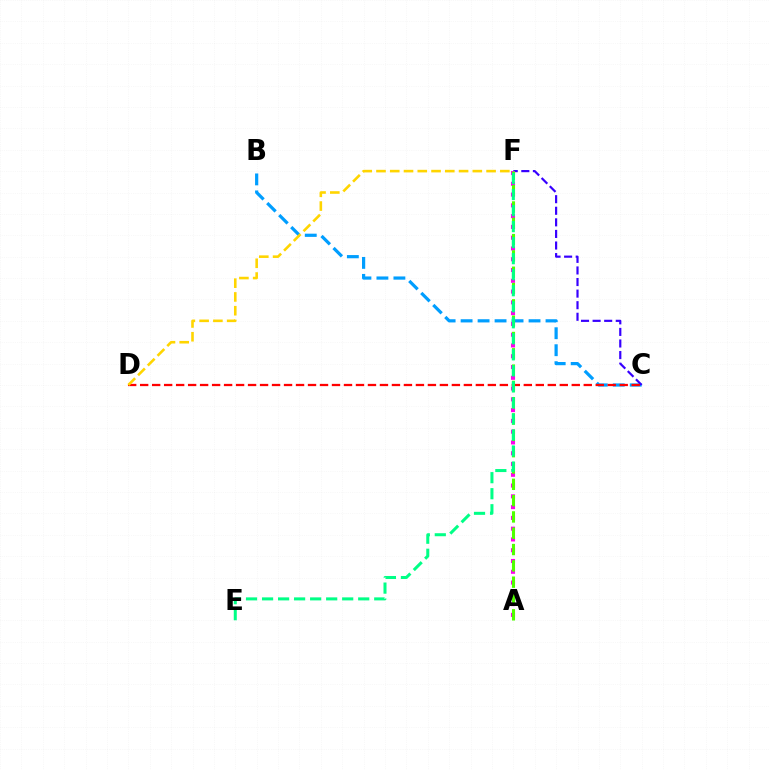{('B', 'C'): [{'color': '#009eff', 'line_style': 'dashed', 'thickness': 2.31}], ('C', 'F'): [{'color': '#3700ff', 'line_style': 'dashed', 'thickness': 1.57}], ('A', 'F'): [{'color': '#ff00ed', 'line_style': 'dotted', 'thickness': 2.93}, {'color': '#4fff00', 'line_style': 'dashed', 'thickness': 2.22}], ('C', 'D'): [{'color': '#ff0000', 'line_style': 'dashed', 'thickness': 1.63}], ('D', 'F'): [{'color': '#ffd500', 'line_style': 'dashed', 'thickness': 1.87}], ('E', 'F'): [{'color': '#00ff86', 'line_style': 'dashed', 'thickness': 2.18}]}